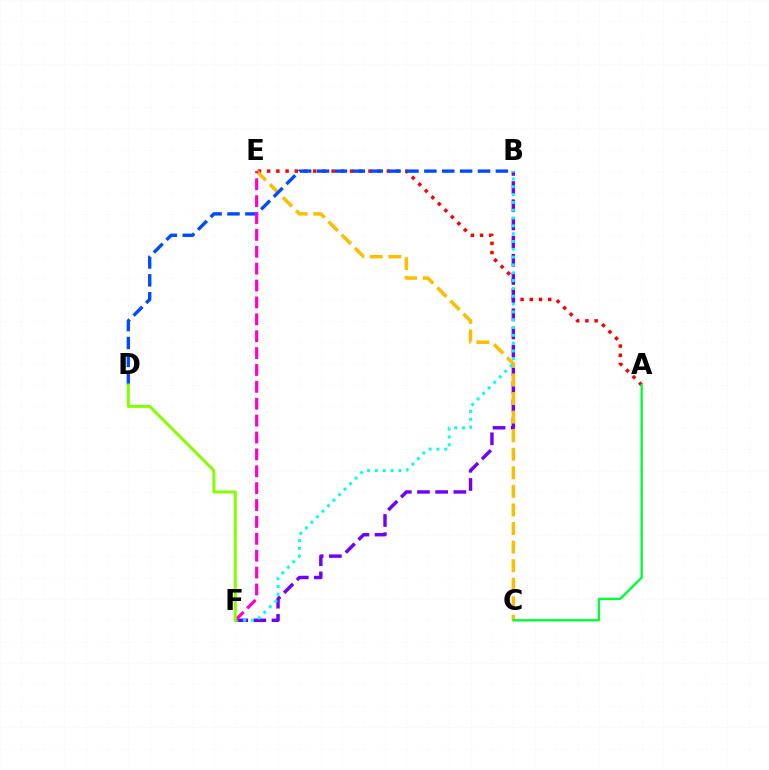{('A', 'E'): [{'color': '#ff0000', 'line_style': 'dotted', 'thickness': 2.5}], ('B', 'F'): [{'color': '#7200ff', 'line_style': 'dashed', 'thickness': 2.47}, {'color': '#00fff6', 'line_style': 'dotted', 'thickness': 2.12}], ('C', 'E'): [{'color': '#ffbd00', 'line_style': 'dashed', 'thickness': 2.52}], ('B', 'D'): [{'color': '#004bff', 'line_style': 'dashed', 'thickness': 2.43}], ('A', 'C'): [{'color': '#00ff39', 'line_style': 'solid', 'thickness': 1.7}], ('E', 'F'): [{'color': '#ff00cf', 'line_style': 'dashed', 'thickness': 2.29}], ('D', 'F'): [{'color': '#84ff00', 'line_style': 'solid', 'thickness': 2.16}]}